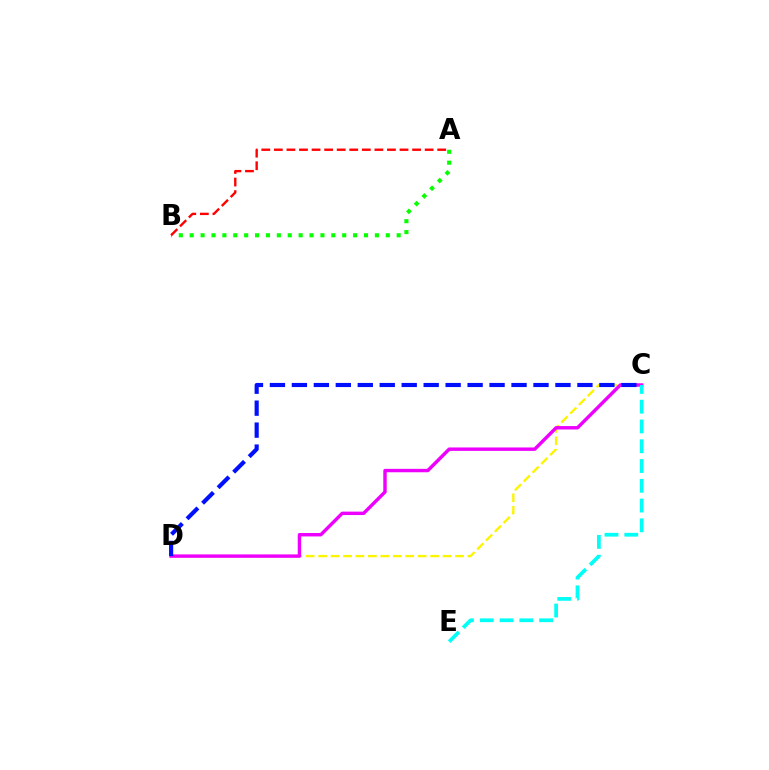{('C', 'D'): [{'color': '#fcf500', 'line_style': 'dashed', 'thickness': 1.69}, {'color': '#ee00ff', 'line_style': 'solid', 'thickness': 2.46}, {'color': '#0010ff', 'line_style': 'dashed', 'thickness': 2.98}], ('A', 'B'): [{'color': '#08ff00', 'line_style': 'dotted', 'thickness': 2.96}, {'color': '#ff0000', 'line_style': 'dashed', 'thickness': 1.71}], ('C', 'E'): [{'color': '#00fff6', 'line_style': 'dashed', 'thickness': 2.69}]}